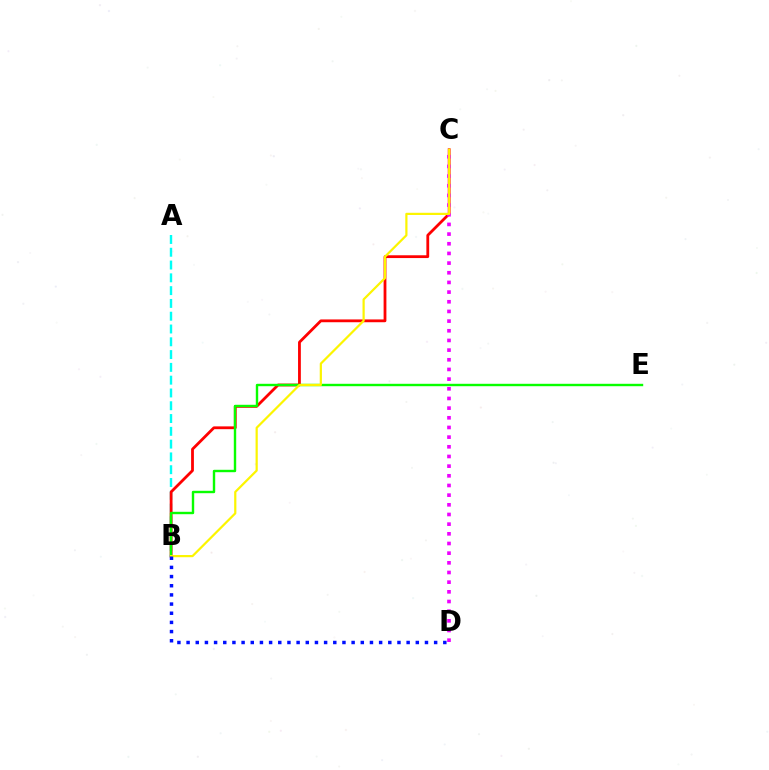{('A', 'B'): [{'color': '#00fff6', 'line_style': 'dashed', 'thickness': 1.74}], ('B', 'C'): [{'color': '#ff0000', 'line_style': 'solid', 'thickness': 2.01}, {'color': '#fcf500', 'line_style': 'solid', 'thickness': 1.59}], ('B', 'E'): [{'color': '#08ff00', 'line_style': 'solid', 'thickness': 1.73}], ('C', 'D'): [{'color': '#ee00ff', 'line_style': 'dotted', 'thickness': 2.63}], ('B', 'D'): [{'color': '#0010ff', 'line_style': 'dotted', 'thickness': 2.49}]}